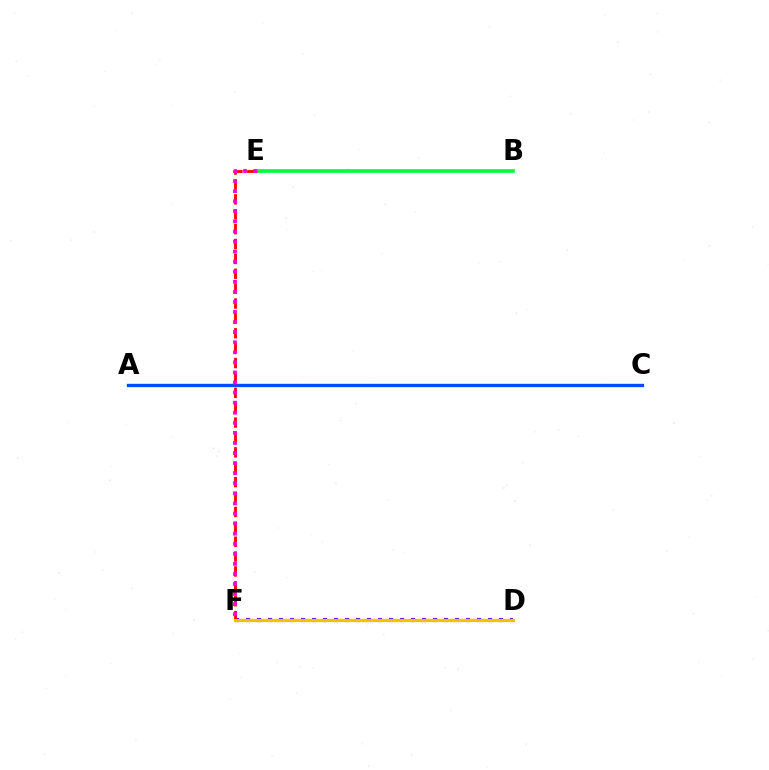{('A', 'C'): [{'color': '#00fff6', 'line_style': 'solid', 'thickness': 1.68}, {'color': '#84ff00', 'line_style': 'dotted', 'thickness': 1.82}, {'color': '#004bff', 'line_style': 'solid', 'thickness': 2.35}], ('B', 'E'): [{'color': '#00ff39', 'line_style': 'solid', 'thickness': 2.62}], ('D', 'F'): [{'color': '#7200ff', 'line_style': 'dotted', 'thickness': 2.99}, {'color': '#ffbd00', 'line_style': 'solid', 'thickness': 2.33}], ('E', 'F'): [{'color': '#ff0000', 'line_style': 'dashed', 'thickness': 2.02}, {'color': '#ff00cf', 'line_style': 'dotted', 'thickness': 2.74}]}